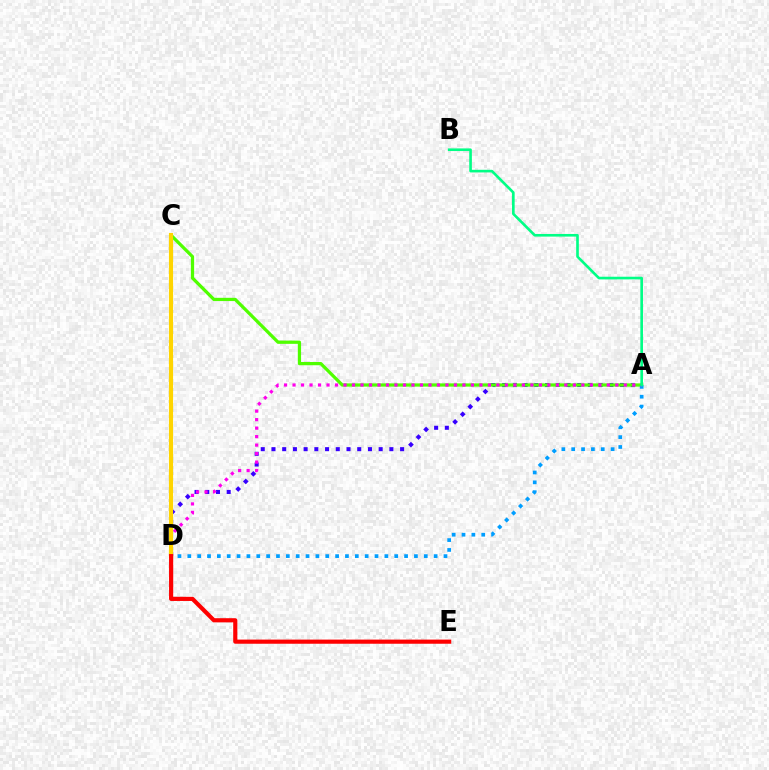{('A', 'D'): [{'color': '#3700ff', 'line_style': 'dotted', 'thickness': 2.91}, {'color': '#009eff', 'line_style': 'dotted', 'thickness': 2.68}, {'color': '#ff00ed', 'line_style': 'dotted', 'thickness': 2.31}], ('A', 'C'): [{'color': '#4fff00', 'line_style': 'solid', 'thickness': 2.34}], ('C', 'D'): [{'color': '#ffd500', 'line_style': 'solid', 'thickness': 2.98}], ('D', 'E'): [{'color': '#ff0000', 'line_style': 'solid', 'thickness': 2.98}], ('A', 'B'): [{'color': '#00ff86', 'line_style': 'solid', 'thickness': 1.9}]}